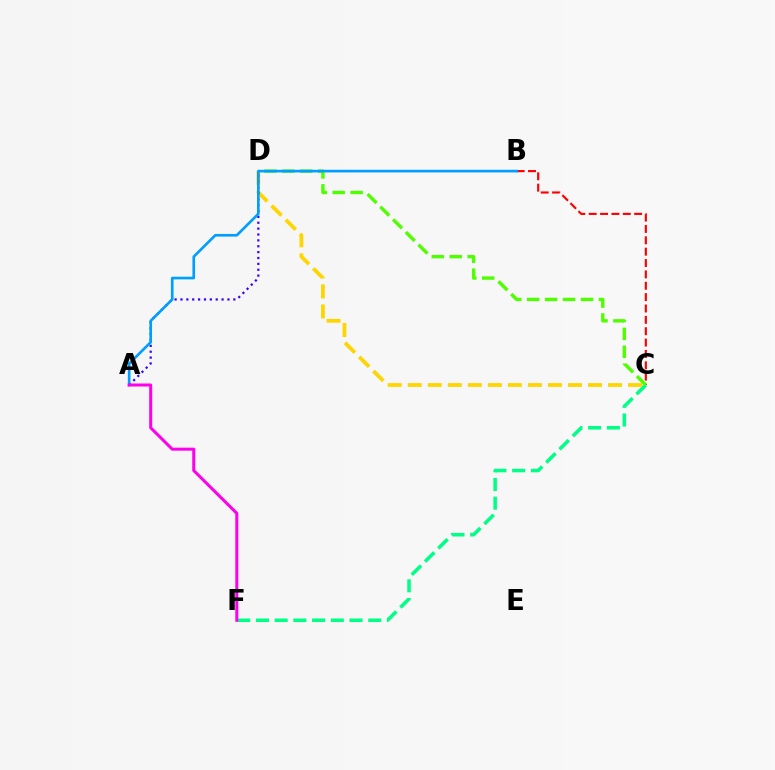{('B', 'C'): [{'color': '#ff0000', 'line_style': 'dashed', 'thickness': 1.54}], ('C', 'D'): [{'color': '#ffd500', 'line_style': 'dashed', 'thickness': 2.72}, {'color': '#4fff00', 'line_style': 'dashed', 'thickness': 2.44}], ('C', 'F'): [{'color': '#00ff86', 'line_style': 'dashed', 'thickness': 2.54}], ('A', 'D'): [{'color': '#3700ff', 'line_style': 'dotted', 'thickness': 1.6}], ('A', 'B'): [{'color': '#009eff', 'line_style': 'solid', 'thickness': 1.91}], ('A', 'F'): [{'color': '#ff00ed', 'line_style': 'solid', 'thickness': 2.17}]}